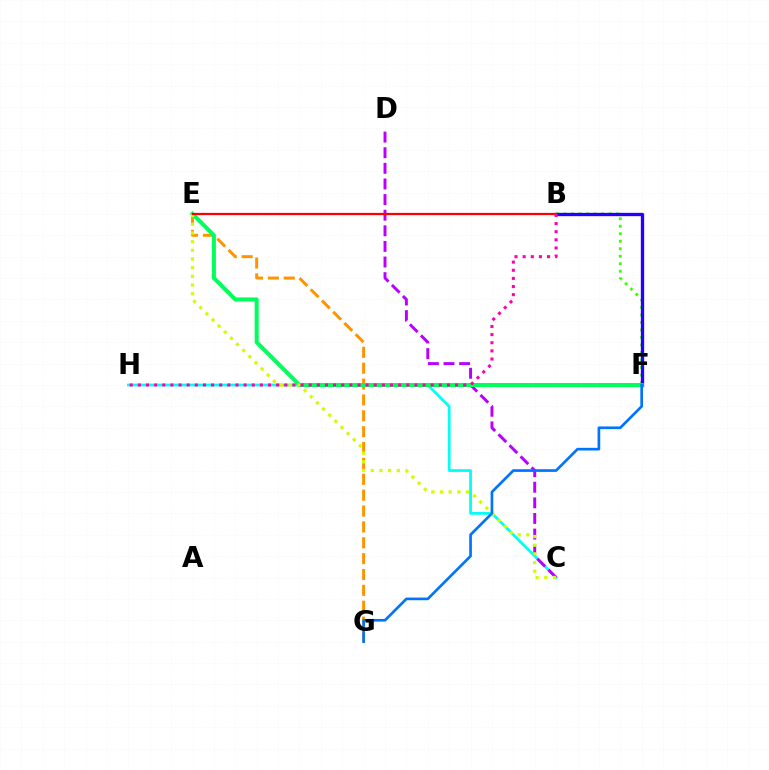{('B', 'F'): [{'color': '#3dff00', 'line_style': 'dotted', 'thickness': 2.04}, {'color': '#2500ff', 'line_style': 'solid', 'thickness': 2.39}], ('E', 'G'): [{'color': '#ff9400', 'line_style': 'dashed', 'thickness': 2.16}], ('C', 'H'): [{'color': '#00fff6', 'line_style': 'solid', 'thickness': 1.99}], ('C', 'D'): [{'color': '#b900ff', 'line_style': 'dashed', 'thickness': 2.12}], ('E', 'F'): [{'color': '#00ff5c', 'line_style': 'solid', 'thickness': 2.91}], ('C', 'E'): [{'color': '#d1ff00', 'line_style': 'dotted', 'thickness': 2.36}], ('F', 'G'): [{'color': '#0074ff', 'line_style': 'solid', 'thickness': 1.93}], ('B', 'E'): [{'color': '#ff0000', 'line_style': 'solid', 'thickness': 1.62}], ('B', 'H'): [{'color': '#ff00ac', 'line_style': 'dotted', 'thickness': 2.21}]}